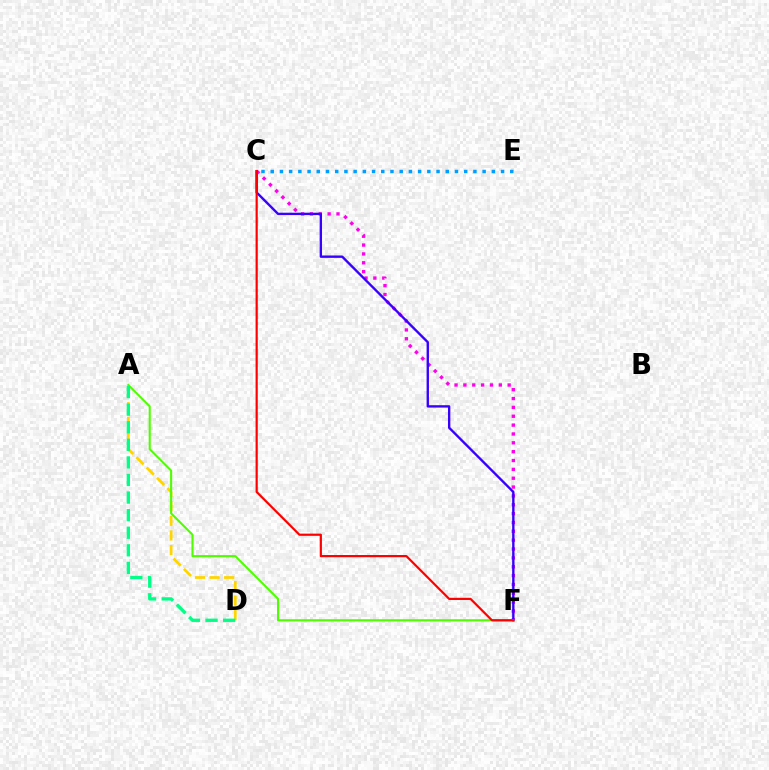{('A', 'D'): [{'color': '#ffd500', 'line_style': 'dashed', 'thickness': 1.98}, {'color': '#00ff86', 'line_style': 'dashed', 'thickness': 2.39}], ('C', 'F'): [{'color': '#ff00ed', 'line_style': 'dotted', 'thickness': 2.41}, {'color': '#3700ff', 'line_style': 'solid', 'thickness': 1.71}, {'color': '#ff0000', 'line_style': 'solid', 'thickness': 1.58}], ('A', 'F'): [{'color': '#4fff00', 'line_style': 'solid', 'thickness': 1.51}], ('C', 'E'): [{'color': '#009eff', 'line_style': 'dotted', 'thickness': 2.5}]}